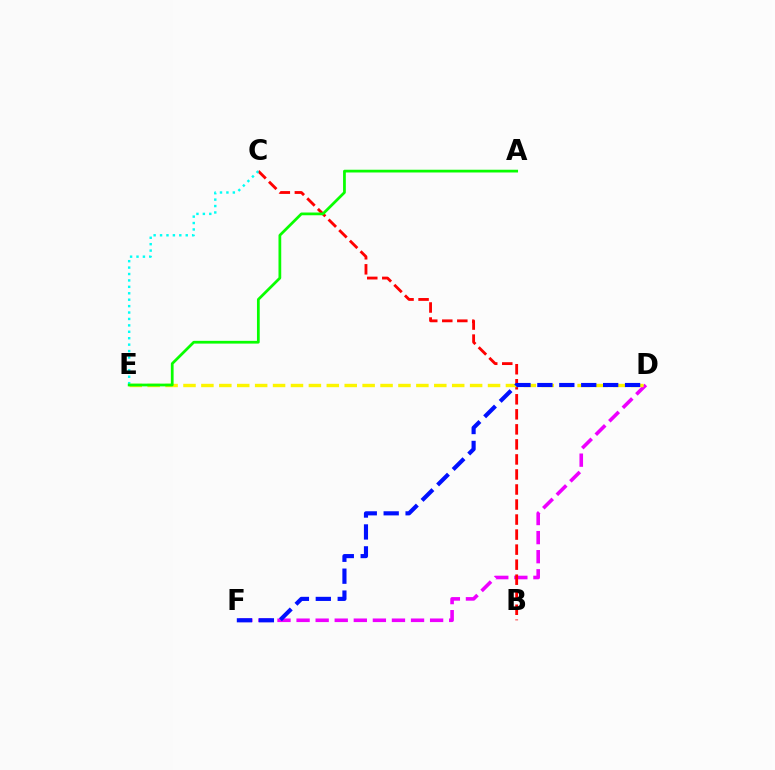{('D', 'F'): [{'color': '#ee00ff', 'line_style': 'dashed', 'thickness': 2.59}, {'color': '#0010ff', 'line_style': 'dashed', 'thickness': 2.98}], ('B', 'C'): [{'color': '#ff0000', 'line_style': 'dashed', 'thickness': 2.04}], ('C', 'E'): [{'color': '#00fff6', 'line_style': 'dotted', 'thickness': 1.74}], ('D', 'E'): [{'color': '#fcf500', 'line_style': 'dashed', 'thickness': 2.43}], ('A', 'E'): [{'color': '#08ff00', 'line_style': 'solid', 'thickness': 1.98}]}